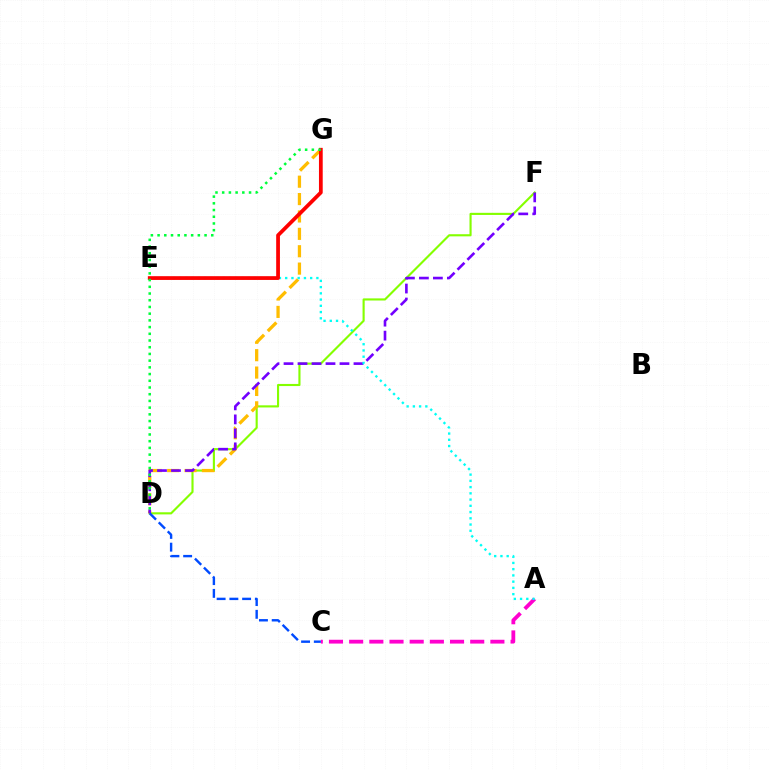{('D', 'F'): [{'color': '#84ff00', 'line_style': 'solid', 'thickness': 1.53}, {'color': '#7200ff', 'line_style': 'dashed', 'thickness': 1.9}], ('D', 'G'): [{'color': '#ffbd00', 'line_style': 'dashed', 'thickness': 2.36}, {'color': '#00ff39', 'line_style': 'dotted', 'thickness': 1.82}], ('A', 'C'): [{'color': '#ff00cf', 'line_style': 'dashed', 'thickness': 2.74}], ('A', 'E'): [{'color': '#00fff6', 'line_style': 'dotted', 'thickness': 1.7}], ('C', 'D'): [{'color': '#004bff', 'line_style': 'dashed', 'thickness': 1.73}], ('E', 'G'): [{'color': '#ff0000', 'line_style': 'solid', 'thickness': 2.7}]}